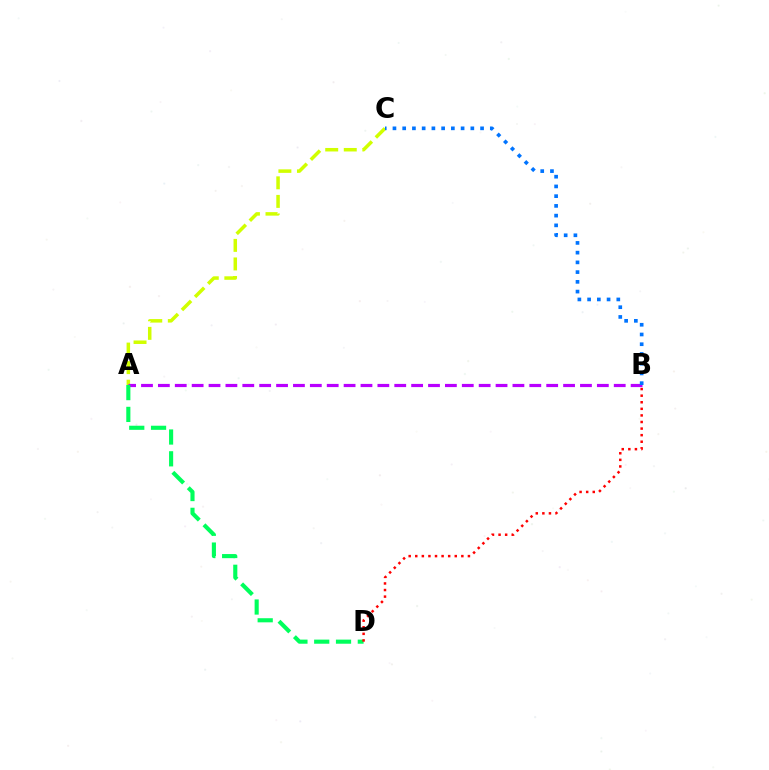{('A', 'C'): [{'color': '#d1ff00', 'line_style': 'dashed', 'thickness': 2.52}], ('A', 'B'): [{'color': '#b900ff', 'line_style': 'dashed', 'thickness': 2.29}], ('A', 'D'): [{'color': '#00ff5c', 'line_style': 'dashed', 'thickness': 2.96}], ('B', 'D'): [{'color': '#ff0000', 'line_style': 'dotted', 'thickness': 1.79}], ('B', 'C'): [{'color': '#0074ff', 'line_style': 'dotted', 'thickness': 2.64}]}